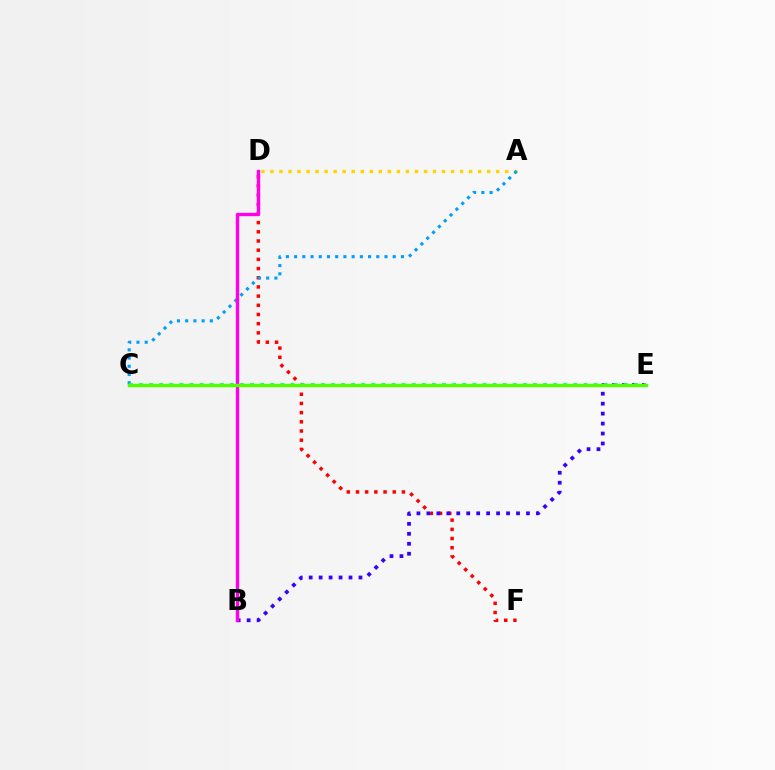{('A', 'D'): [{'color': '#ffd500', 'line_style': 'dotted', 'thickness': 2.45}], ('D', 'F'): [{'color': '#ff0000', 'line_style': 'dotted', 'thickness': 2.5}], ('B', 'E'): [{'color': '#3700ff', 'line_style': 'dotted', 'thickness': 2.71}], ('A', 'C'): [{'color': '#009eff', 'line_style': 'dotted', 'thickness': 2.23}], ('B', 'D'): [{'color': '#ff00ed', 'line_style': 'solid', 'thickness': 2.45}], ('C', 'E'): [{'color': '#00ff86', 'line_style': 'dotted', 'thickness': 2.74}, {'color': '#4fff00', 'line_style': 'solid', 'thickness': 2.46}]}